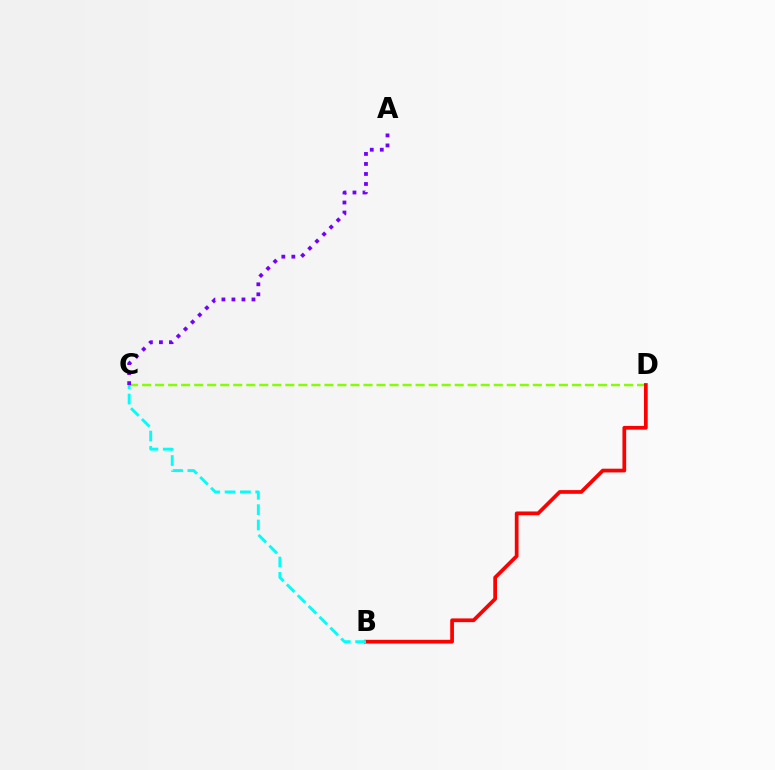{('C', 'D'): [{'color': '#84ff00', 'line_style': 'dashed', 'thickness': 1.77}], ('A', 'C'): [{'color': '#7200ff', 'line_style': 'dotted', 'thickness': 2.72}], ('B', 'D'): [{'color': '#ff0000', 'line_style': 'solid', 'thickness': 2.68}], ('B', 'C'): [{'color': '#00fff6', 'line_style': 'dashed', 'thickness': 2.08}]}